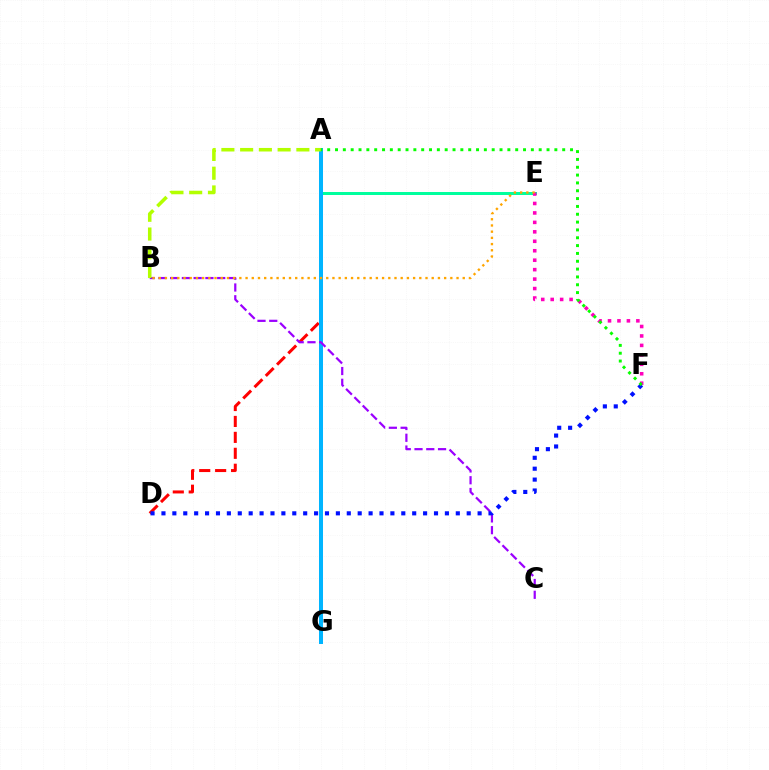{('A', 'D'): [{'color': '#ff0000', 'line_style': 'dashed', 'thickness': 2.16}], ('A', 'E'): [{'color': '#00ff9d', 'line_style': 'solid', 'thickness': 2.15}], ('A', 'G'): [{'color': '#00b5ff', 'line_style': 'solid', 'thickness': 2.89}], ('E', 'F'): [{'color': '#ff00bd', 'line_style': 'dotted', 'thickness': 2.57}], ('B', 'C'): [{'color': '#9b00ff', 'line_style': 'dashed', 'thickness': 1.6}], ('A', 'B'): [{'color': '#b3ff00', 'line_style': 'dashed', 'thickness': 2.55}], ('B', 'E'): [{'color': '#ffa500', 'line_style': 'dotted', 'thickness': 1.69}], ('D', 'F'): [{'color': '#0010ff', 'line_style': 'dotted', 'thickness': 2.96}], ('A', 'F'): [{'color': '#08ff00', 'line_style': 'dotted', 'thickness': 2.13}]}